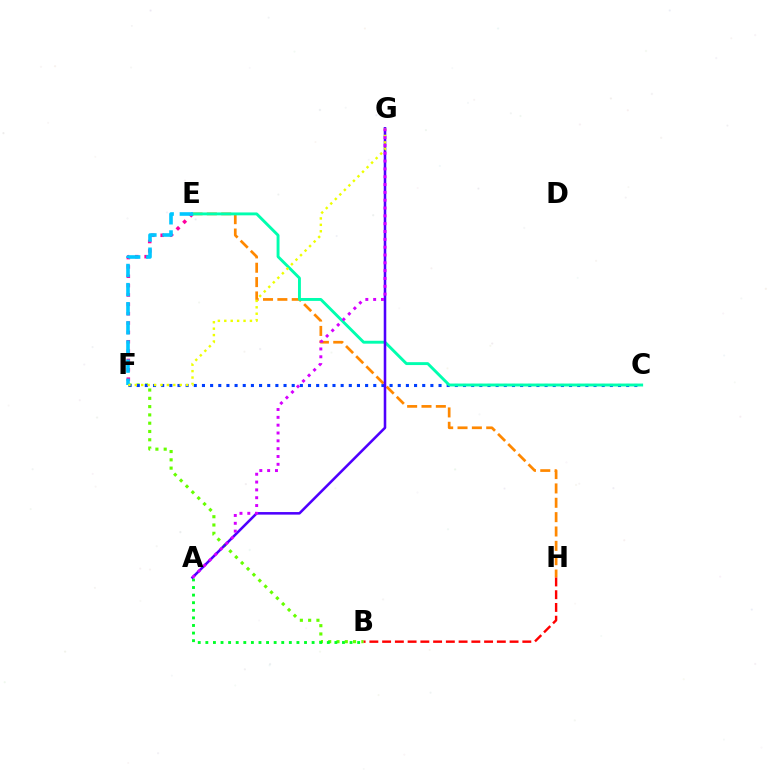{('E', 'F'): [{'color': '#ff00a0', 'line_style': 'dotted', 'thickness': 2.54}, {'color': '#00c7ff', 'line_style': 'dashed', 'thickness': 2.6}], ('B', 'F'): [{'color': '#66ff00', 'line_style': 'dotted', 'thickness': 2.25}], ('C', 'F'): [{'color': '#003fff', 'line_style': 'dotted', 'thickness': 2.22}], ('A', 'B'): [{'color': '#00ff27', 'line_style': 'dotted', 'thickness': 2.06}], ('E', 'H'): [{'color': '#ff8800', 'line_style': 'dashed', 'thickness': 1.95}], ('C', 'E'): [{'color': '#00ffaf', 'line_style': 'solid', 'thickness': 2.09}], ('A', 'G'): [{'color': '#4f00ff', 'line_style': 'solid', 'thickness': 1.84}, {'color': '#d600ff', 'line_style': 'dotted', 'thickness': 2.13}], ('F', 'G'): [{'color': '#eeff00', 'line_style': 'dotted', 'thickness': 1.74}], ('B', 'H'): [{'color': '#ff0000', 'line_style': 'dashed', 'thickness': 1.73}]}